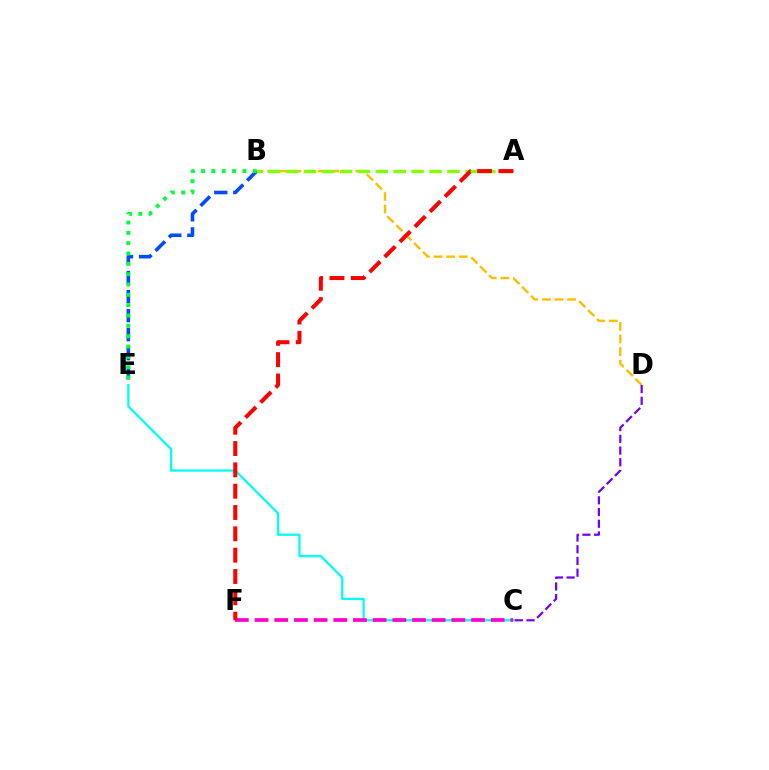{('B', 'E'): [{'color': '#004bff', 'line_style': 'dashed', 'thickness': 2.59}, {'color': '#00ff39', 'line_style': 'dotted', 'thickness': 2.81}], ('C', 'E'): [{'color': '#00fff6', 'line_style': 'solid', 'thickness': 1.65}], ('B', 'D'): [{'color': '#ffbd00', 'line_style': 'dashed', 'thickness': 1.71}], ('C', 'D'): [{'color': '#7200ff', 'line_style': 'dashed', 'thickness': 1.59}], ('C', 'F'): [{'color': '#ff00cf', 'line_style': 'dashed', 'thickness': 2.67}], ('A', 'B'): [{'color': '#84ff00', 'line_style': 'dashed', 'thickness': 2.43}], ('A', 'F'): [{'color': '#ff0000', 'line_style': 'dashed', 'thickness': 2.9}]}